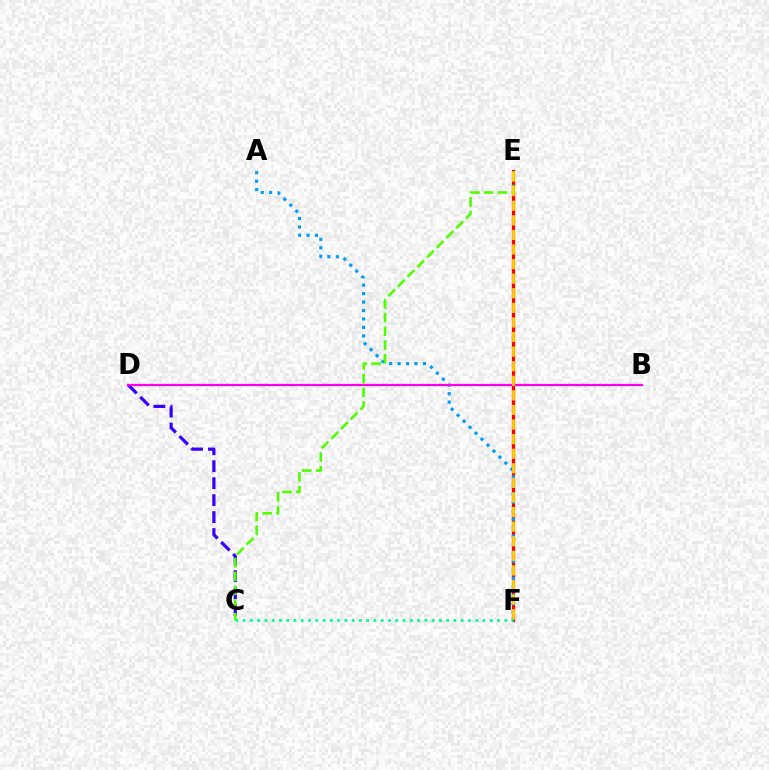{('E', 'F'): [{'color': '#ff0000', 'line_style': 'solid', 'thickness': 2.33}, {'color': '#ffd500', 'line_style': 'dashed', 'thickness': 1.98}], ('C', 'D'): [{'color': '#3700ff', 'line_style': 'dashed', 'thickness': 2.31}], ('A', 'F'): [{'color': '#009eff', 'line_style': 'dotted', 'thickness': 2.3}], ('C', 'E'): [{'color': '#4fff00', 'line_style': 'dashed', 'thickness': 1.87}], ('B', 'D'): [{'color': '#ff00ed', 'line_style': 'solid', 'thickness': 1.61}], ('C', 'F'): [{'color': '#00ff86', 'line_style': 'dotted', 'thickness': 1.97}]}